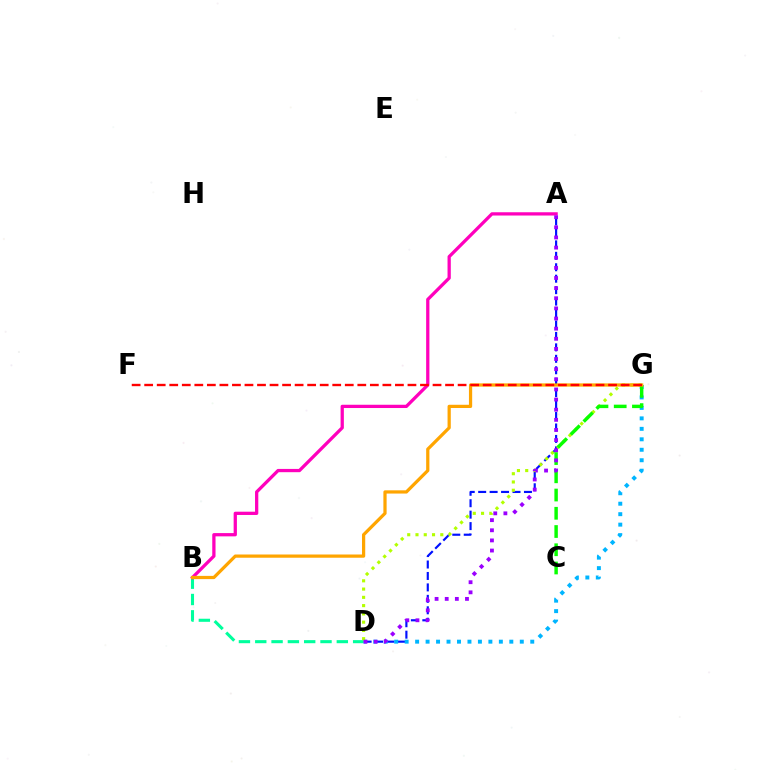{('A', 'D'): [{'color': '#0010ff', 'line_style': 'dashed', 'thickness': 1.55}, {'color': '#9b00ff', 'line_style': 'dotted', 'thickness': 2.75}], ('B', 'D'): [{'color': '#00ff9d', 'line_style': 'dashed', 'thickness': 2.22}], ('A', 'B'): [{'color': '#ff00bd', 'line_style': 'solid', 'thickness': 2.35}], ('D', 'G'): [{'color': '#00b5ff', 'line_style': 'dotted', 'thickness': 2.84}, {'color': '#b3ff00', 'line_style': 'dotted', 'thickness': 2.25}], ('C', 'G'): [{'color': '#08ff00', 'line_style': 'dashed', 'thickness': 2.48}], ('B', 'G'): [{'color': '#ffa500', 'line_style': 'solid', 'thickness': 2.33}], ('F', 'G'): [{'color': '#ff0000', 'line_style': 'dashed', 'thickness': 1.7}]}